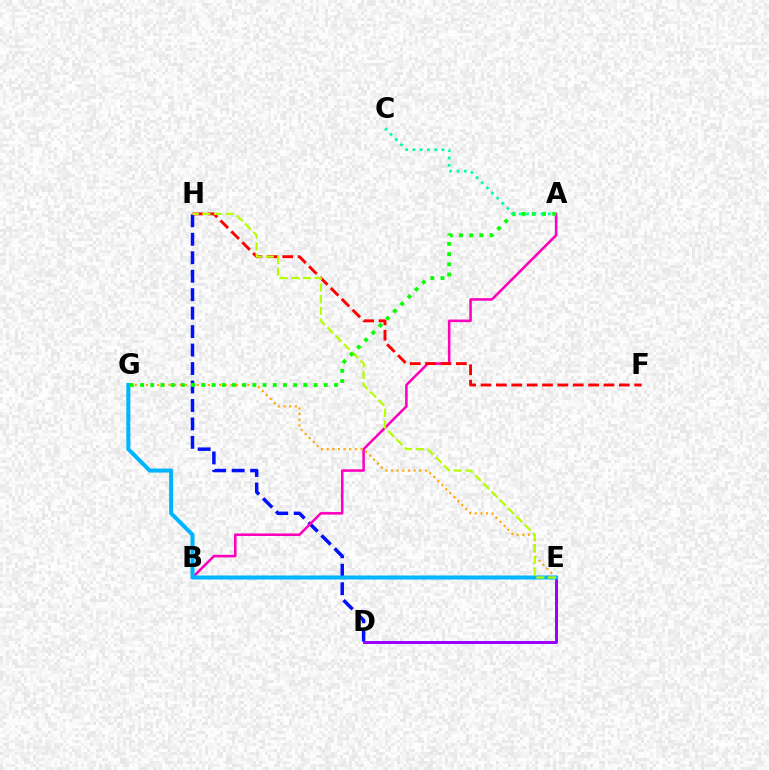{('D', 'H'): [{'color': '#0010ff', 'line_style': 'dashed', 'thickness': 2.51}], ('A', 'B'): [{'color': '#ff00bd', 'line_style': 'solid', 'thickness': 1.84}], ('D', 'E'): [{'color': '#9b00ff', 'line_style': 'solid', 'thickness': 2.14}], ('E', 'G'): [{'color': '#ffa500', 'line_style': 'dotted', 'thickness': 1.53}, {'color': '#00b5ff', 'line_style': 'solid', 'thickness': 2.9}], ('F', 'H'): [{'color': '#ff0000', 'line_style': 'dashed', 'thickness': 2.09}], ('E', 'H'): [{'color': '#b3ff00', 'line_style': 'dashed', 'thickness': 1.59}], ('A', 'G'): [{'color': '#08ff00', 'line_style': 'dotted', 'thickness': 2.77}], ('A', 'C'): [{'color': '#00ff9d', 'line_style': 'dotted', 'thickness': 1.98}]}